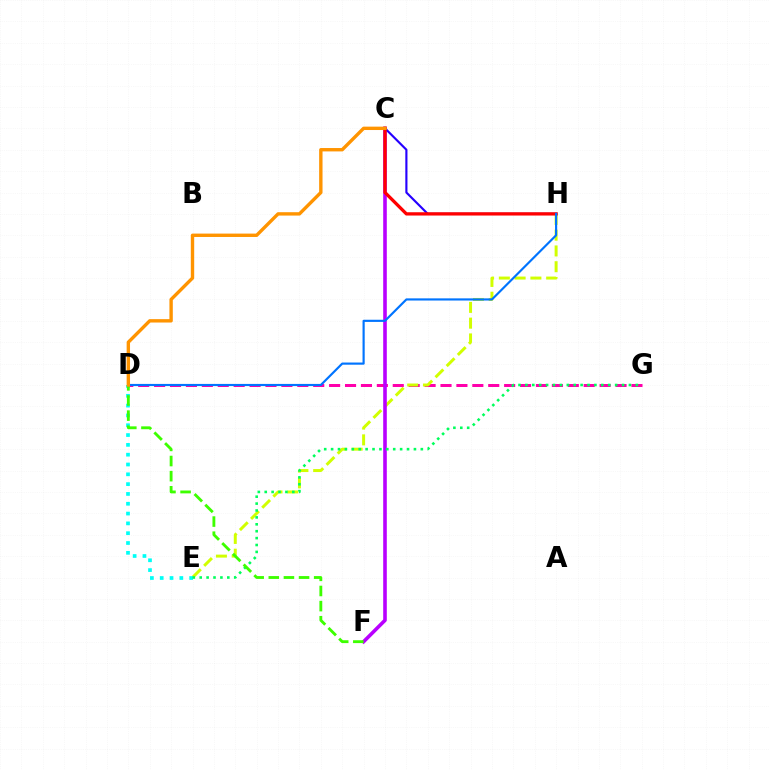{('D', 'G'): [{'color': '#ff00ac', 'line_style': 'dashed', 'thickness': 2.16}], ('E', 'H'): [{'color': '#d1ff00', 'line_style': 'dashed', 'thickness': 2.14}], ('C', 'F'): [{'color': '#b900ff', 'line_style': 'solid', 'thickness': 2.59}], ('C', 'H'): [{'color': '#2500ff', 'line_style': 'solid', 'thickness': 1.55}, {'color': '#ff0000', 'line_style': 'solid', 'thickness': 2.37}], ('D', 'E'): [{'color': '#00fff6', 'line_style': 'dotted', 'thickness': 2.67}], ('E', 'G'): [{'color': '#00ff5c', 'line_style': 'dotted', 'thickness': 1.88}], ('D', 'F'): [{'color': '#3dff00', 'line_style': 'dashed', 'thickness': 2.06}], ('D', 'H'): [{'color': '#0074ff', 'line_style': 'solid', 'thickness': 1.56}], ('C', 'D'): [{'color': '#ff9400', 'line_style': 'solid', 'thickness': 2.43}]}